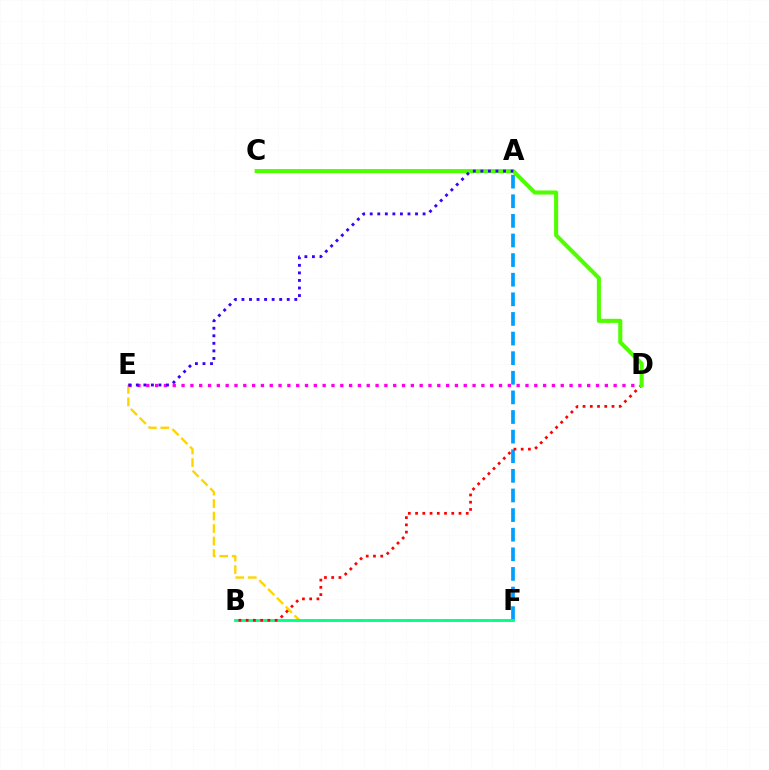{('E', 'F'): [{'color': '#ffd500', 'line_style': 'dashed', 'thickness': 1.69}], ('A', 'F'): [{'color': '#009eff', 'line_style': 'dashed', 'thickness': 2.66}], ('D', 'E'): [{'color': '#ff00ed', 'line_style': 'dotted', 'thickness': 2.4}], ('B', 'F'): [{'color': '#00ff86', 'line_style': 'solid', 'thickness': 2.04}], ('B', 'D'): [{'color': '#ff0000', 'line_style': 'dotted', 'thickness': 1.97}], ('C', 'D'): [{'color': '#4fff00', 'line_style': 'solid', 'thickness': 2.94}], ('A', 'E'): [{'color': '#3700ff', 'line_style': 'dotted', 'thickness': 2.05}]}